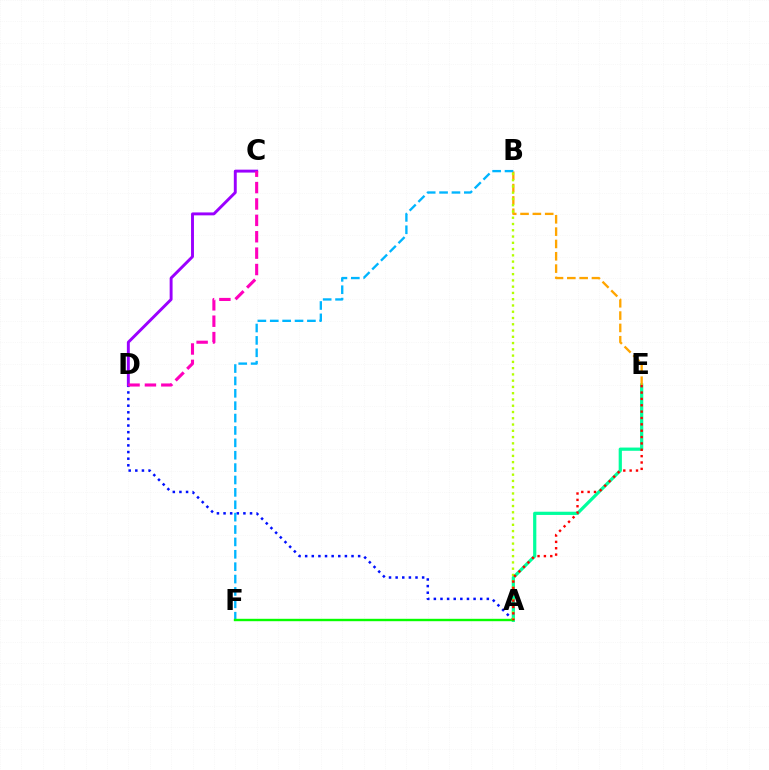{('A', 'E'): [{'color': '#00ff9d', 'line_style': 'solid', 'thickness': 2.32}, {'color': '#ff0000', 'line_style': 'dotted', 'thickness': 1.73}], ('A', 'D'): [{'color': '#0010ff', 'line_style': 'dotted', 'thickness': 1.8}], ('B', 'E'): [{'color': '#ffa500', 'line_style': 'dashed', 'thickness': 1.67}], ('B', 'F'): [{'color': '#00b5ff', 'line_style': 'dashed', 'thickness': 1.68}], ('A', 'F'): [{'color': '#08ff00', 'line_style': 'solid', 'thickness': 1.73}], ('A', 'B'): [{'color': '#b3ff00', 'line_style': 'dotted', 'thickness': 1.7}], ('C', 'D'): [{'color': '#9b00ff', 'line_style': 'solid', 'thickness': 2.1}, {'color': '#ff00bd', 'line_style': 'dashed', 'thickness': 2.23}]}